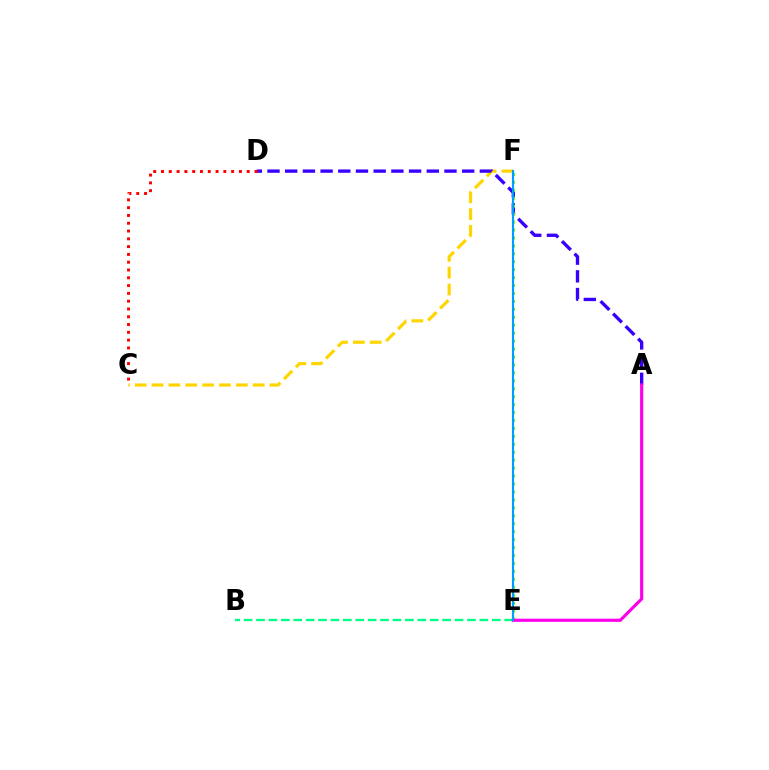{('C', 'F'): [{'color': '#ffd500', 'line_style': 'dashed', 'thickness': 2.29}], ('B', 'E'): [{'color': '#00ff86', 'line_style': 'dashed', 'thickness': 1.69}], ('A', 'D'): [{'color': '#3700ff', 'line_style': 'dashed', 'thickness': 2.4}], ('C', 'D'): [{'color': '#ff0000', 'line_style': 'dotted', 'thickness': 2.12}], ('E', 'F'): [{'color': '#4fff00', 'line_style': 'dotted', 'thickness': 2.16}, {'color': '#009eff', 'line_style': 'solid', 'thickness': 1.52}], ('A', 'E'): [{'color': '#ff00ed', 'line_style': 'solid', 'thickness': 2.27}]}